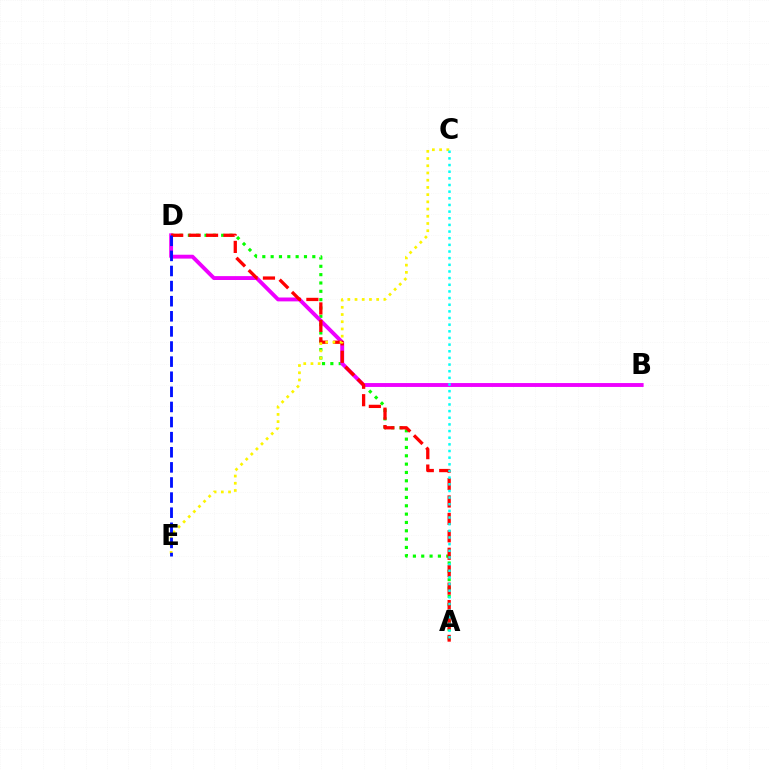{('A', 'D'): [{'color': '#08ff00', 'line_style': 'dotted', 'thickness': 2.26}, {'color': '#ff0000', 'line_style': 'dashed', 'thickness': 2.37}], ('B', 'D'): [{'color': '#ee00ff', 'line_style': 'solid', 'thickness': 2.79}], ('C', 'E'): [{'color': '#fcf500', 'line_style': 'dotted', 'thickness': 1.96}], ('D', 'E'): [{'color': '#0010ff', 'line_style': 'dashed', 'thickness': 2.05}], ('A', 'C'): [{'color': '#00fff6', 'line_style': 'dotted', 'thickness': 1.81}]}